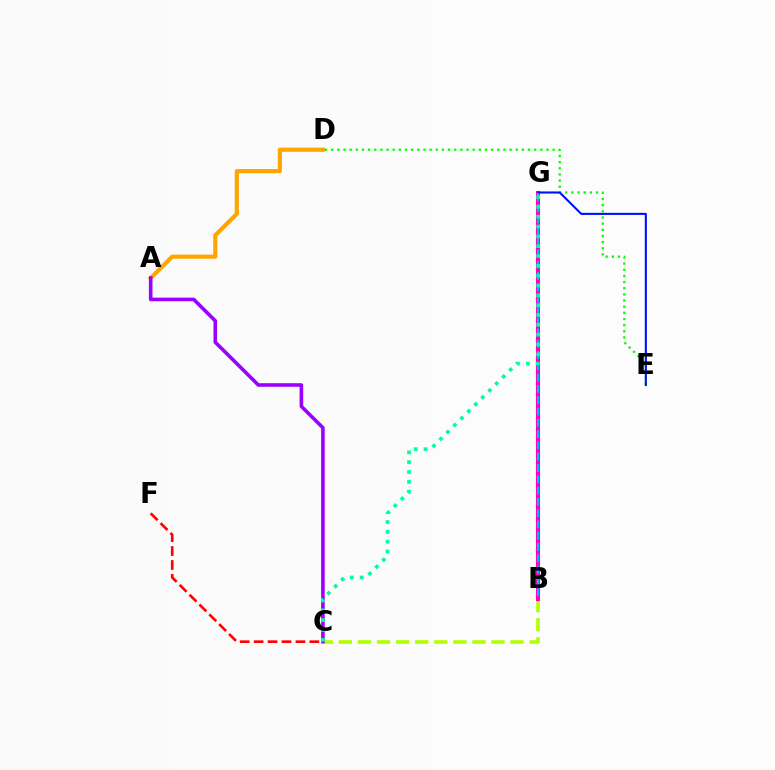{('B', 'C'): [{'color': '#b3ff00', 'line_style': 'dashed', 'thickness': 2.59}], ('A', 'D'): [{'color': '#ffa500', 'line_style': 'solid', 'thickness': 2.98}], ('C', 'F'): [{'color': '#ff0000', 'line_style': 'dashed', 'thickness': 1.89}], ('A', 'C'): [{'color': '#9b00ff', 'line_style': 'solid', 'thickness': 2.59}], ('D', 'E'): [{'color': '#08ff00', 'line_style': 'dotted', 'thickness': 1.67}], ('B', 'G'): [{'color': '#ff00bd', 'line_style': 'solid', 'thickness': 2.95}, {'color': '#00b5ff', 'line_style': 'dashed', 'thickness': 1.53}], ('E', 'G'): [{'color': '#0010ff', 'line_style': 'solid', 'thickness': 1.51}], ('C', 'G'): [{'color': '#00ff9d', 'line_style': 'dotted', 'thickness': 2.67}]}